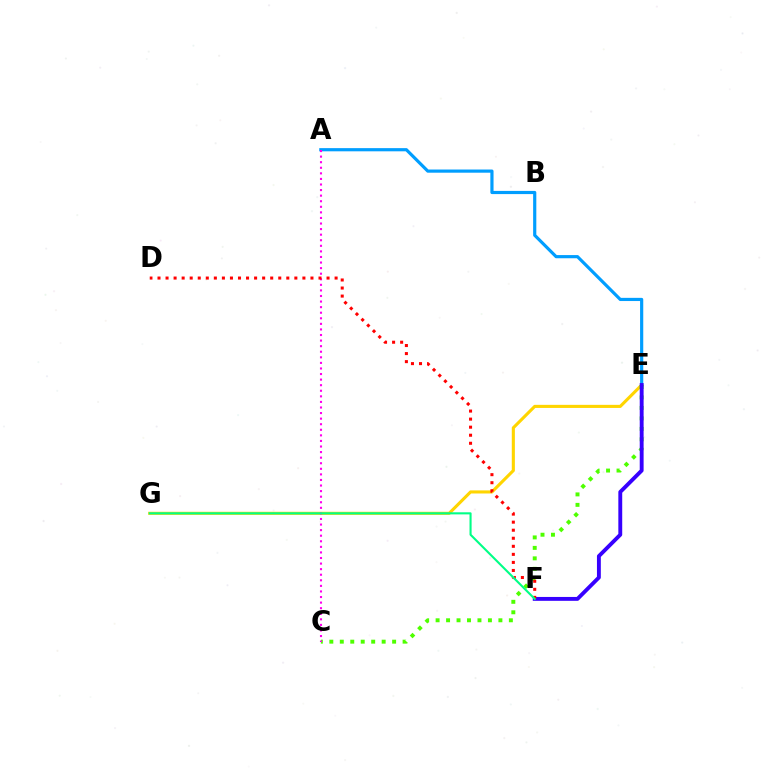{('E', 'G'): [{'color': '#ffd500', 'line_style': 'solid', 'thickness': 2.23}], ('C', 'E'): [{'color': '#4fff00', 'line_style': 'dotted', 'thickness': 2.84}], ('A', 'E'): [{'color': '#009eff', 'line_style': 'solid', 'thickness': 2.29}], ('E', 'F'): [{'color': '#3700ff', 'line_style': 'solid', 'thickness': 2.79}], ('A', 'C'): [{'color': '#ff00ed', 'line_style': 'dotted', 'thickness': 1.51}], ('D', 'F'): [{'color': '#ff0000', 'line_style': 'dotted', 'thickness': 2.19}], ('F', 'G'): [{'color': '#00ff86', 'line_style': 'solid', 'thickness': 1.51}]}